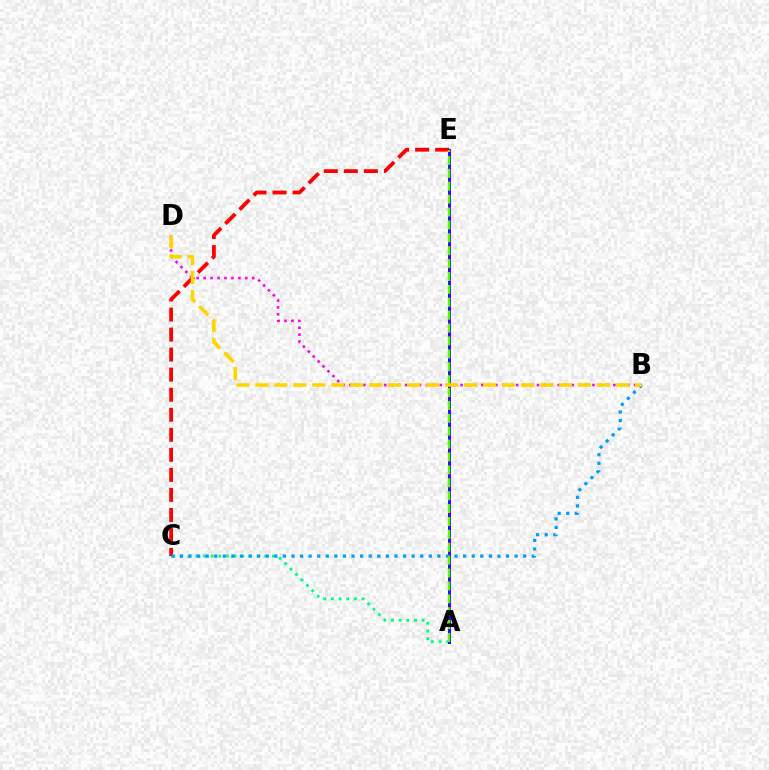{('C', 'E'): [{'color': '#ff0000', 'line_style': 'dashed', 'thickness': 2.72}], ('B', 'D'): [{'color': '#ff00ed', 'line_style': 'dotted', 'thickness': 1.89}, {'color': '#ffd500', 'line_style': 'dashed', 'thickness': 2.58}], ('A', 'C'): [{'color': '#00ff86', 'line_style': 'dotted', 'thickness': 2.08}], ('A', 'E'): [{'color': '#3700ff', 'line_style': 'solid', 'thickness': 2.11}, {'color': '#4fff00', 'line_style': 'dashed', 'thickness': 1.75}], ('B', 'C'): [{'color': '#009eff', 'line_style': 'dotted', 'thickness': 2.33}]}